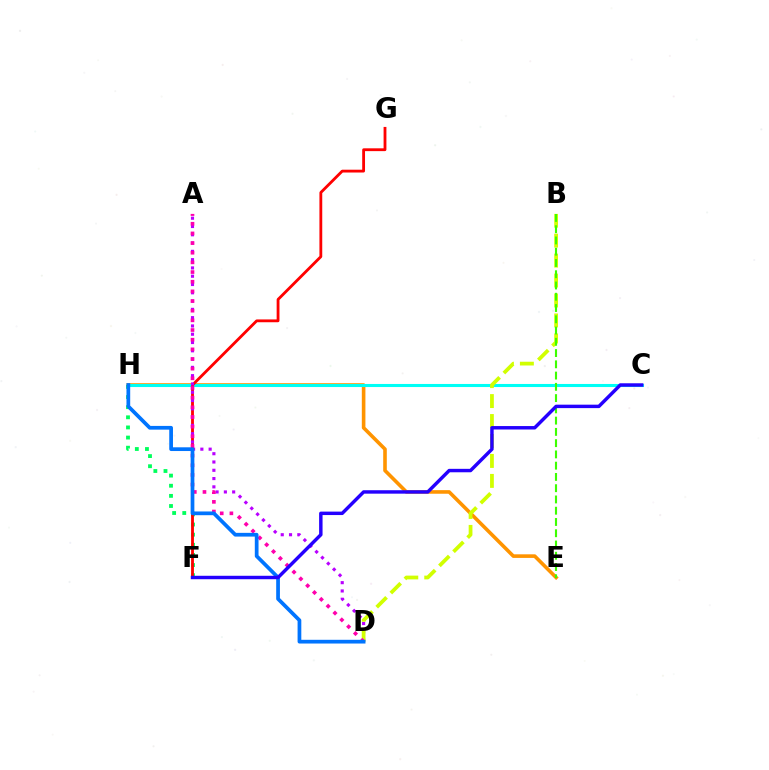{('E', 'H'): [{'color': '#ff9400', 'line_style': 'solid', 'thickness': 2.59}], ('F', 'H'): [{'color': '#00ff5c', 'line_style': 'dotted', 'thickness': 2.75}], ('C', 'H'): [{'color': '#00fff6', 'line_style': 'solid', 'thickness': 2.22}], ('F', 'G'): [{'color': '#ff0000', 'line_style': 'solid', 'thickness': 2.03}], ('A', 'D'): [{'color': '#b900ff', 'line_style': 'dotted', 'thickness': 2.25}, {'color': '#ff00ac', 'line_style': 'dotted', 'thickness': 2.62}], ('B', 'D'): [{'color': '#d1ff00', 'line_style': 'dashed', 'thickness': 2.71}], ('D', 'H'): [{'color': '#0074ff', 'line_style': 'solid', 'thickness': 2.69}], ('B', 'E'): [{'color': '#3dff00', 'line_style': 'dashed', 'thickness': 1.53}], ('C', 'F'): [{'color': '#2500ff', 'line_style': 'solid', 'thickness': 2.48}]}